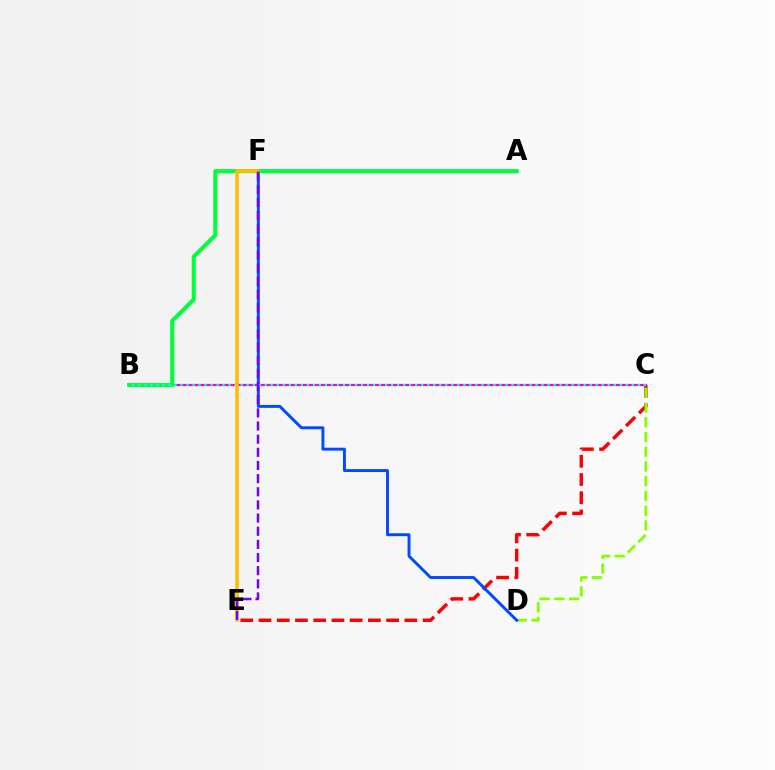{('C', 'E'): [{'color': '#ff0000', 'line_style': 'dashed', 'thickness': 2.48}], ('B', 'C'): [{'color': '#ff00cf', 'line_style': 'solid', 'thickness': 1.56}, {'color': '#00fff6', 'line_style': 'dotted', 'thickness': 1.64}], ('C', 'D'): [{'color': '#84ff00', 'line_style': 'dashed', 'thickness': 2.0}], ('A', 'B'): [{'color': '#00ff39', 'line_style': 'solid', 'thickness': 2.91}], ('D', 'F'): [{'color': '#004bff', 'line_style': 'solid', 'thickness': 2.1}], ('E', 'F'): [{'color': '#ffbd00', 'line_style': 'solid', 'thickness': 2.55}, {'color': '#7200ff', 'line_style': 'dashed', 'thickness': 1.79}]}